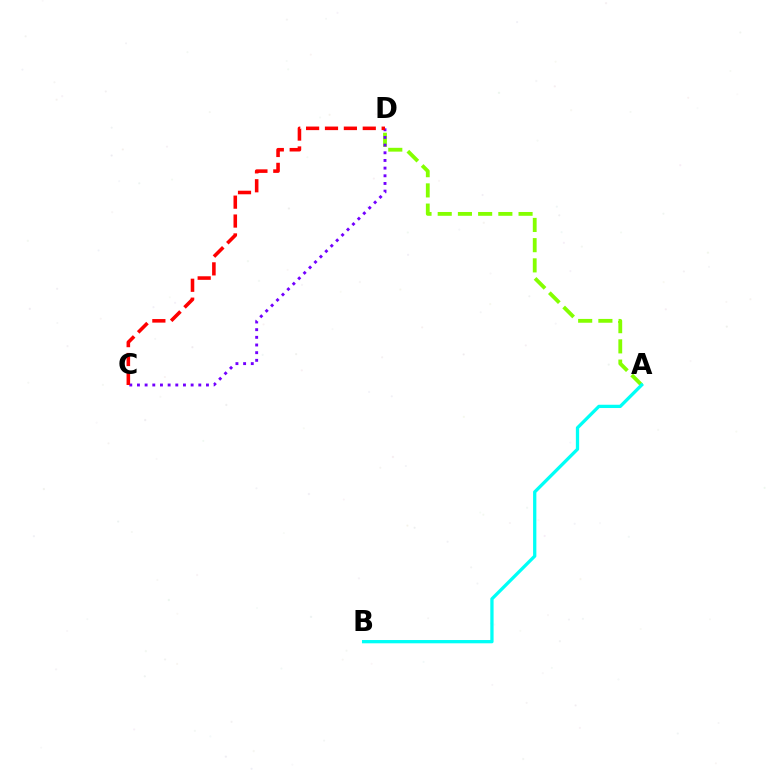{('A', 'D'): [{'color': '#84ff00', 'line_style': 'dashed', 'thickness': 2.75}], ('C', 'D'): [{'color': '#7200ff', 'line_style': 'dotted', 'thickness': 2.08}, {'color': '#ff0000', 'line_style': 'dashed', 'thickness': 2.57}], ('A', 'B'): [{'color': '#00fff6', 'line_style': 'solid', 'thickness': 2.36}]}